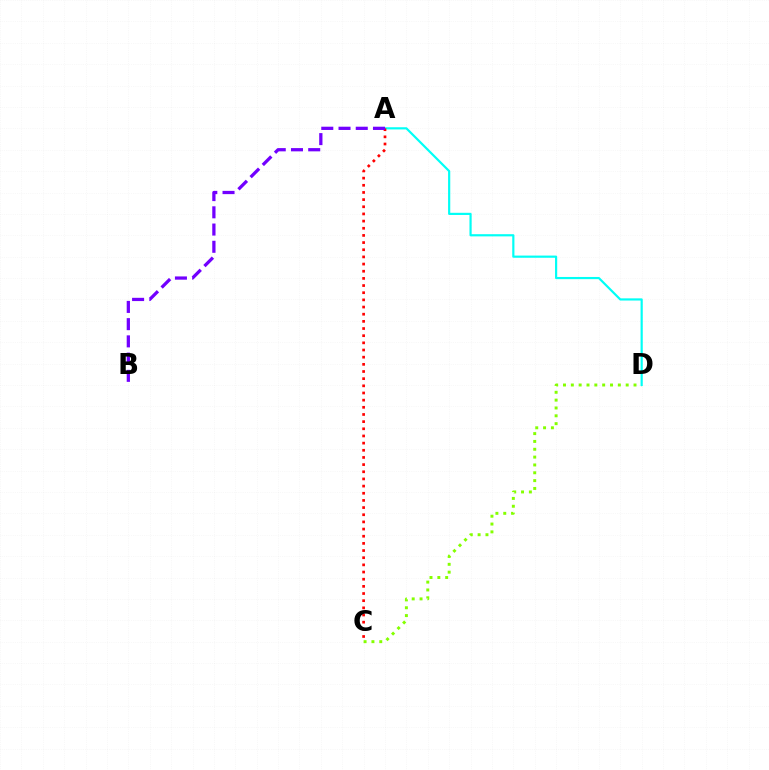{('C', 'D'): [{'color': '#84ff00', 'line_style': 'dotted', 'thickness': 2.13}], ('A', 'D'): [{'color': '#00fff6', 'line_style': 'solid', 'thickness': 1.57}], ('A', 'C'): [{'color': '#ff0000', 'line_style': 'dotted', 'thickness': 1.95}], ('A', 'B'): [{'color': '#7200ff', 'line_style': 'dashed', 'thickness': 2.34}]}